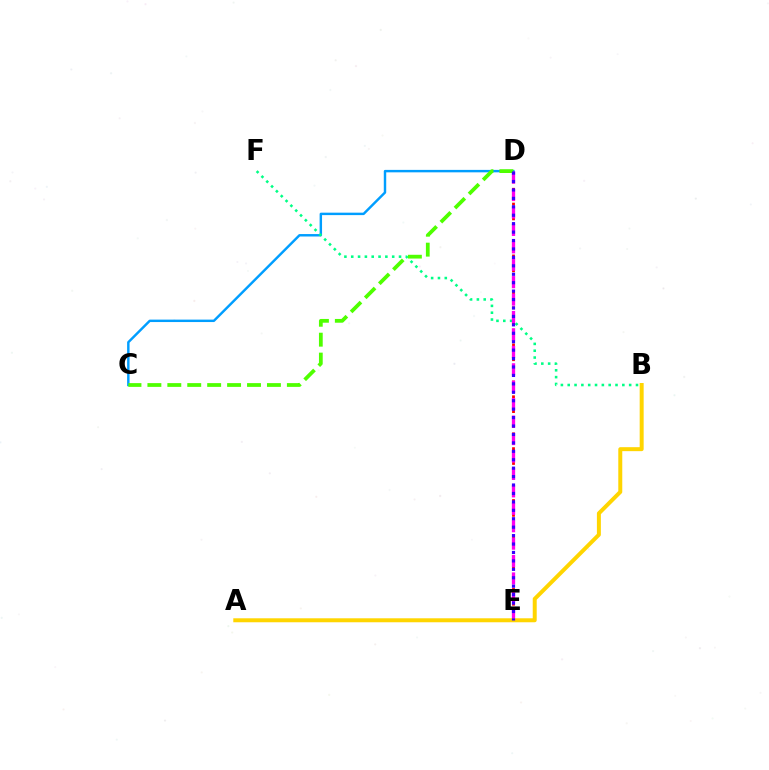{('C', 'D'): [{'color': '#009eff', 'line_style': 'solid', 'thickness': 1.76}, {'color': '#4fff00', 'line_style': 'dashed', 'thickness': 2.71}], ('D', 'E'): [{'color': '#ff0000', 'line_style': 'dotted', 'thickness': 2.01}, {'color': '#ff00ed', 'line_style': 'dashed', 'thickness': 2.37}, {'color': '#3700ff', 'line_style': 'dotted', 'thickness': 2.29}], ('B', 'F'): [{'color': '#00ff86', 'line_style': 'dotted', 'thickness': 1.85}], ('A', 'B'): [{'color': '#ffd500', 'line_style': 'solid', 'thickness': 2.86}]}